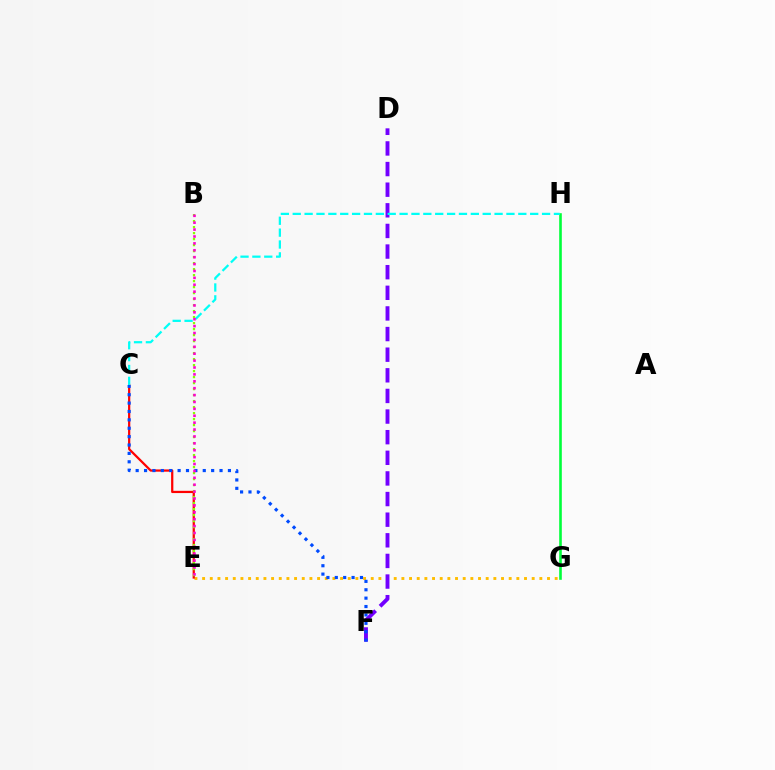{('E', 'G'): [{'color': '#ffbd00', 'line_style': 'dotted', 'thickness': 2.08}], ('D', 'F'): [{'color': '#7200ff', 'line_style': 'dashed', 'thickness': 2.8}], ('C', 'E'): [{'color': '#ff0000', 'line_style': 'solid', 'thickness': 1.61}], ('B', 'E'): [{'color': '#84ff00', 'line_style': 'dotted', 'thickness': 1.63}, {'color': '#ff00cf', 'line_style': 'dotted', 'thickness': 1.87}], ('C', 'F'): [{'color': '#004bff', 'line_style': 'dotted', 'thickness': 2.28}], ('G', 'H'): [{'color': '#00ff39', 'line_style': 'solid', 'thickness': 1.88}], ('C', 'H'): [{'color': '#00fff6', 'line_style': 'dashed', 'thickness': 1.61}]}